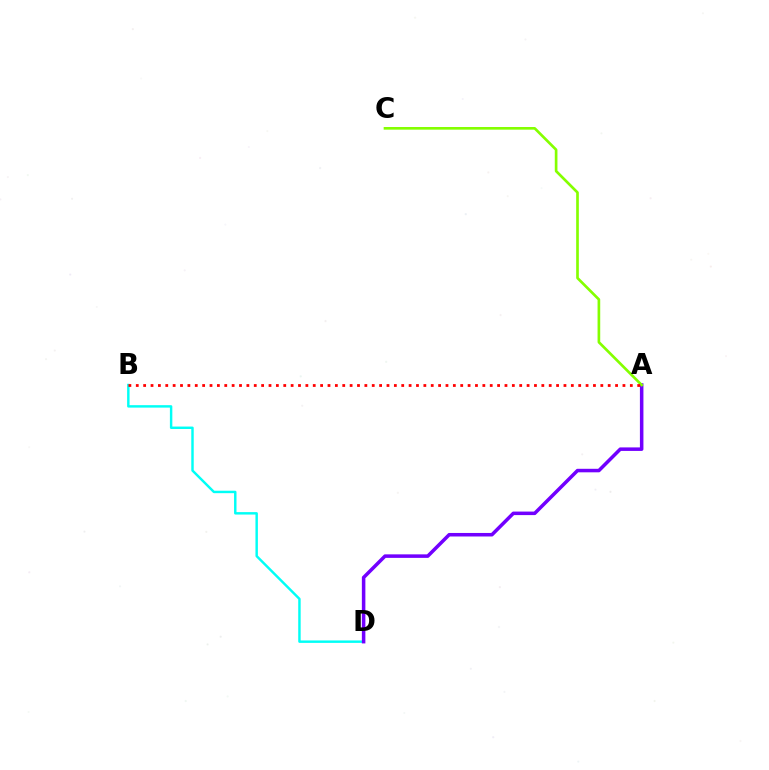{('B', 'D'): [{'color': '#00fff6', 'line_style': 'solid', 'thickness': 1.76}], ('A', 'D'): [{'color': '#7200ff', 'line_style': 'solid', 'thickness': 2.53}], ('A', 'C'): [{'color': '#84ff00', 'line_style': 'solid', 'thickness': 1.92}], ('A', 'B'): [{'color': '#ff0000', 'line_style': 'dotted', 'thickness': 2.0}]}